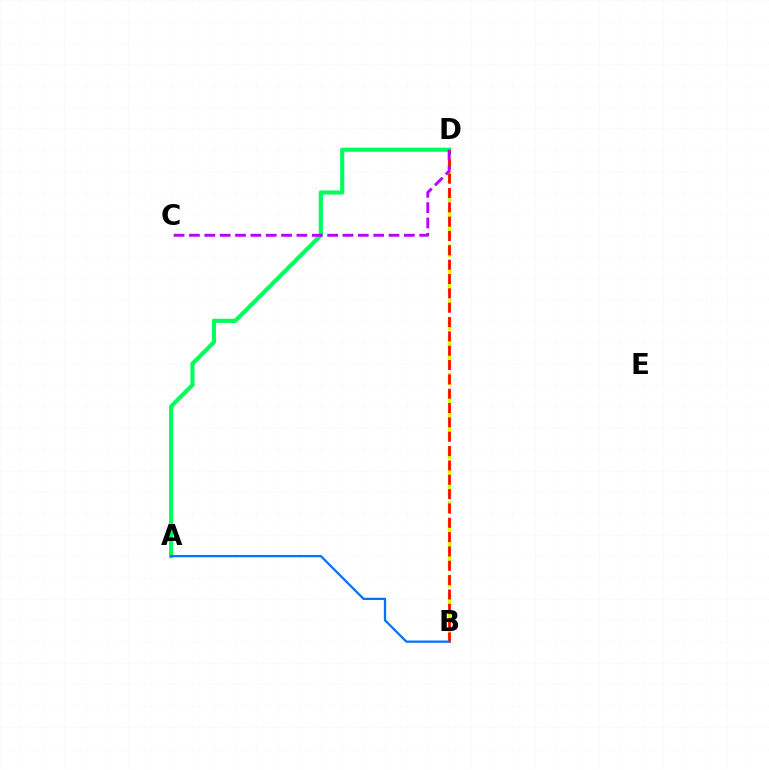{('B', 'D'): [{'color': '#d1ff00', 'line_style': 'dashed', 'thickness': 2.49}, {'color': '#ff0000', 'line_style': 'dashed', 'thickness': 1.95}], ('A', 'D'): [{'color': '#00ff5c', 'line_style': 'solid', 'thickness': 2.97}], ('A', 'B'): [{'color': '#0074ff', 'line_style': 'solid', 'thickness': 1.64}], ('C', 'D'): [{'color': '#b900ff', 'line_style': 'dashed', 'thickness': 2.09}]}